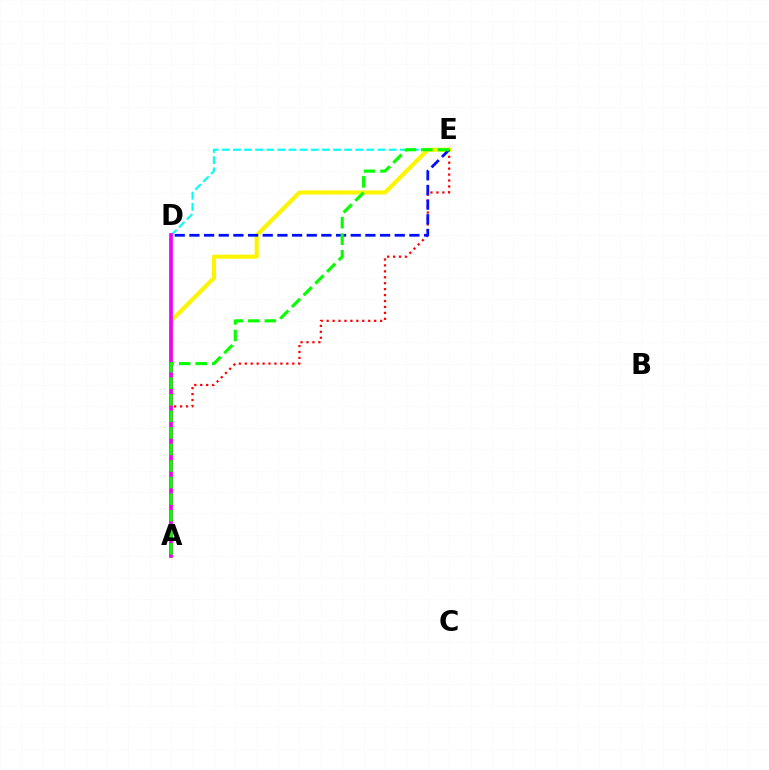{('A', 'E'): [{'color': '#ff0000', 'line_style': 'dotted', 'thickness': 1.61}, {'color': '#fcf500', 'line_style': 'solid', 'thickness': 2.94}, {'color': '#08ff00', 'line_style': 'dashed', 'thickness': 2.25}], ('D', 'E'): [{'color': '#00fff6', 'line_style': 'dashed', 'thickness': 1.51}, {'color': '#0010ff', 'line_style': 'dashed', 'thickness': 1.99}], ('A', 'D'): [{'color': '#ee00ff', 'line_style': 'solid', 'thickness': 2.65}]}